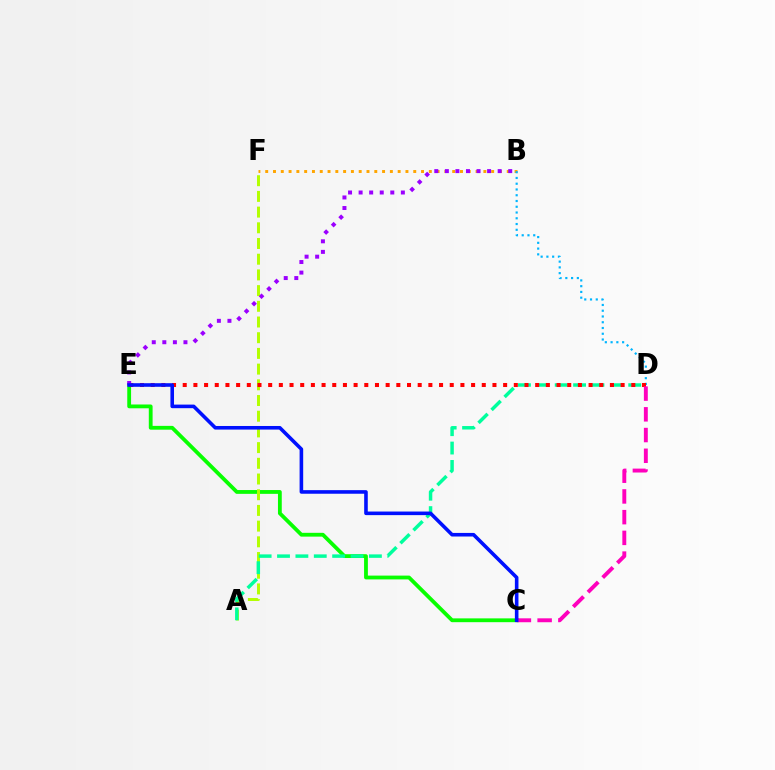{('C', 'E'): [{'color': '#08ff00', 'line_style': 'solid', 'thickness': 2.74}, {'color': '#0010ff', 'line_style': 'solid', 'thickness': 2.59}], ('A', 'F'): [{'color': '#b3ff00', 'line_style': 'dashed', 'thickness': 2.13}], ('B', 'F'): [{'color': '#ffa500', 'line_style': 'dotted', 'thickness': 2.12}], ('B', 'D'): [{'color': '#00b5ff', 'line_style': 'dotted', 'thickness': 1.56}], ('A', 'D'): [{'color': '#00ff9d', 'line_style': 'dashed', 'thickness': 2.5}], ('D', 'E'): [{'color': '#ff0000', 'line_style': 'dotted', 'thickness': 2.9}], ('B', 'E'): [{'color': '#9b00ff', 'line_style': 'dotted', 'thickness': 2.87}], ('C', 'D'): [{'color': '#ff00bd', 'line_style': 'dashed', 'thickness': 2.82}]}